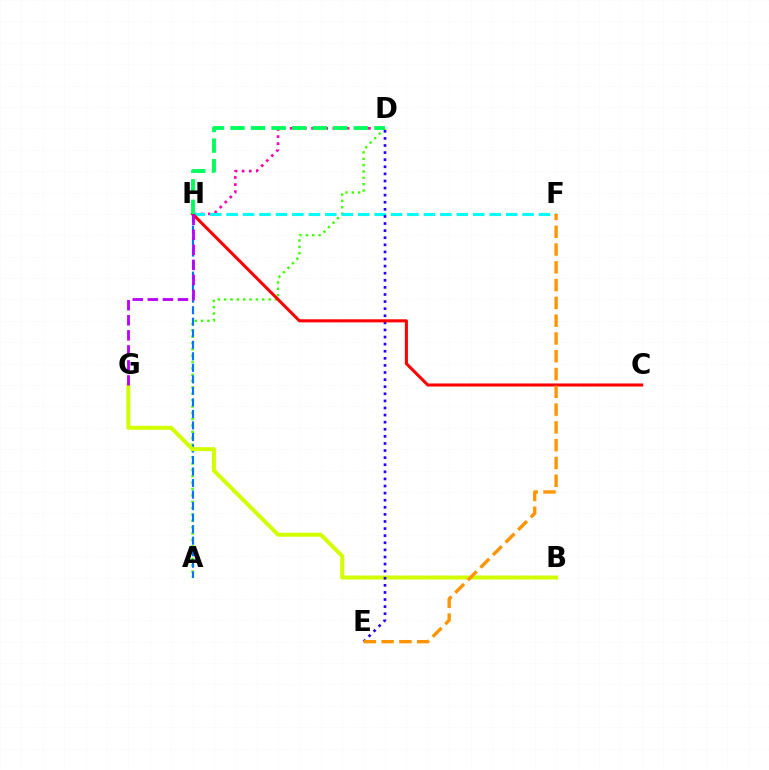{('D', 'H'): [{'color': '#ff00ac', 'line_style': 'dotted', 'thickness': 1.93}, {'color': '#00ff5c', 'line_style': 'dashed', 'thickness': 2.79}], ('A', 'D'): [{'color': '#3dff00', 'line_style': 'dotted', 'thickness': 1.73}], ('A', 'H'): [{'color': '#0074ff', 'line_style': 'dashed', 'thickness': 1.57}], ('F', 'H'): [{'color': '#00fff6', 'line_style': 'dashed', 'thickness': 2.23}], ('B', 'G'): [{'color': '#d1ff00', 'line_style': 'solid', 'thickness': 2.87}], ('D', 'E'): [{'color': '#2500ff', 'line_style': 'dotted', 'thickness': 1.93}], ('C', 'H'): [{'color': '#ff0000', 'line_style': 'solid', 'thickness': 2.2}], ('E', 'F'): [{'color': '#ff9400', 'line_style': 'dashed', 'thickness': 2.42}], ('G', 'H'): [{'color': '#b900ff', 'line_style': 'dashed', 'thickness': 2.04}]}